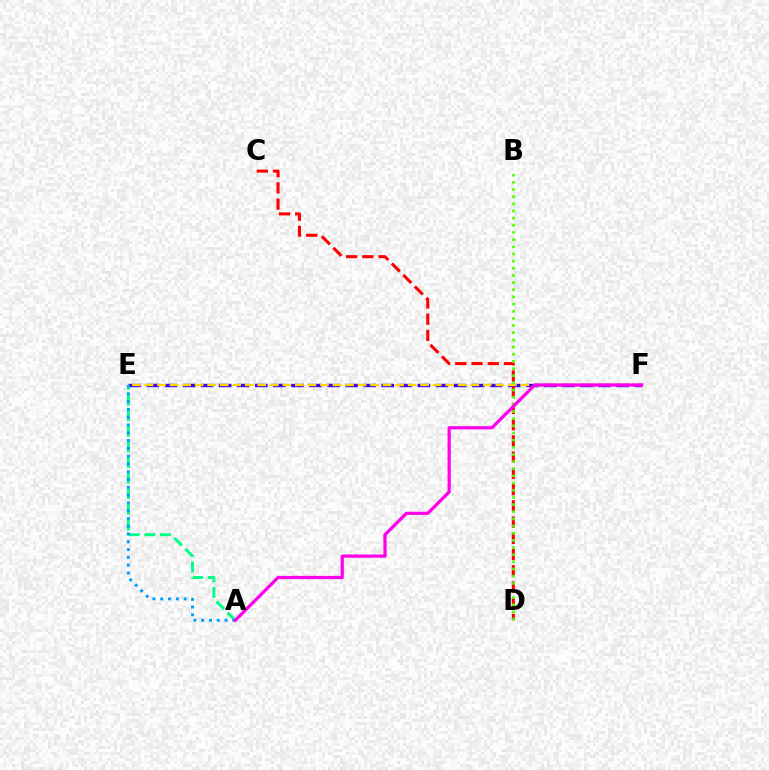{('E', 'F'): [{'color': '#3700ff', 'line_style': 'dashed', 'thickness': 2.45}, {'color': '#ffd500', 'line_style': 'dashed', 'thickness': 1.7}], ('A', 'E'): [{'color': '#00ff86', 'line_style': 'dashed', 'thickness': 2.12}, {'color': '#009eff', 'line_style': 'dotted', 'thickness': 2.12}], ('C', 'D'): [{'color': '#ff0000', 'line_style': 'dashed', 'thickness': 2.2}], ('B', 'D'): [{'color': '#4fff00', 'line_style': 'dotted', 'thickness': 1.95}], ('A', 'F'): [{'color': '#ff00ed', 'line_style': 'solid', 'thickness': 2.33}]}